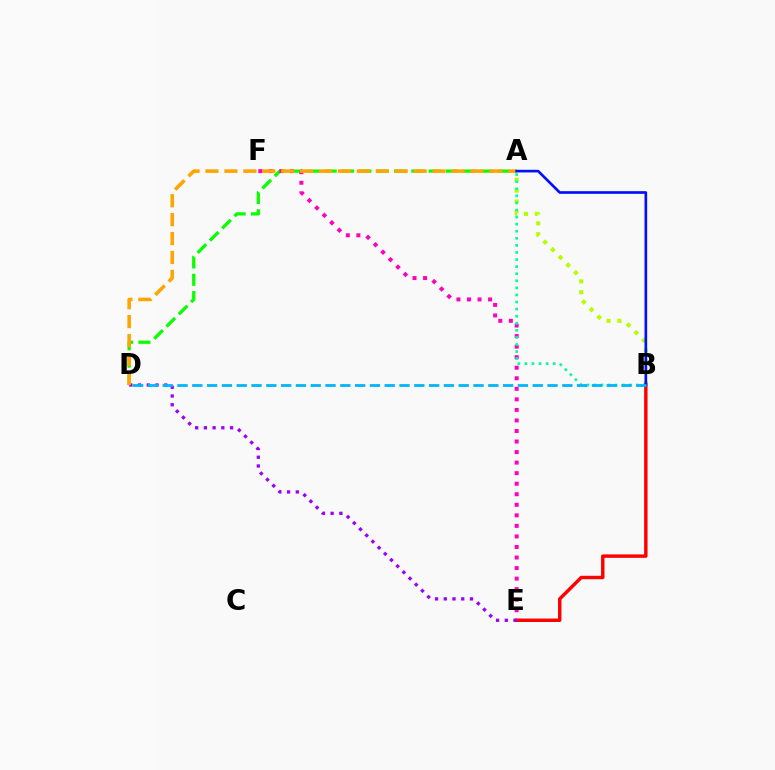{('A', 'D'): [{'color': '#08ff00', 'line_style': 'dashed', 'thickness': 2.35}, {'color': '#ffa500', 'line_style': 'dashed', 'thickness': 2.57}], ('E', 'F'): [{'color': '#ff00bd', 'line_style': 'dotted', 'thickness': 2.86}], ('A', 'B'): [{'color': '#b3ff00', 'line_style': 'dotted', 'thickness': 2.95}, {'color': '#00ff9d', 'line_style': 'dotted', 'thickness': 1.92}, {'color': '#0010ff', 'line_style': 'solid', 'thickness': 1.92}], ('B', 'E'): [{'color': '#ff0000', 'line_style': 'solid', 'thickness': 2.47}], ('D', 'E'): [{'color': '#9b00ff', 'line_style': 'dotted', 'thickness': 2.37}], ('B', 'D'): [{'color': '#00b5ff', 'line_style': 'dashed', 'thickness': 2.01}]}